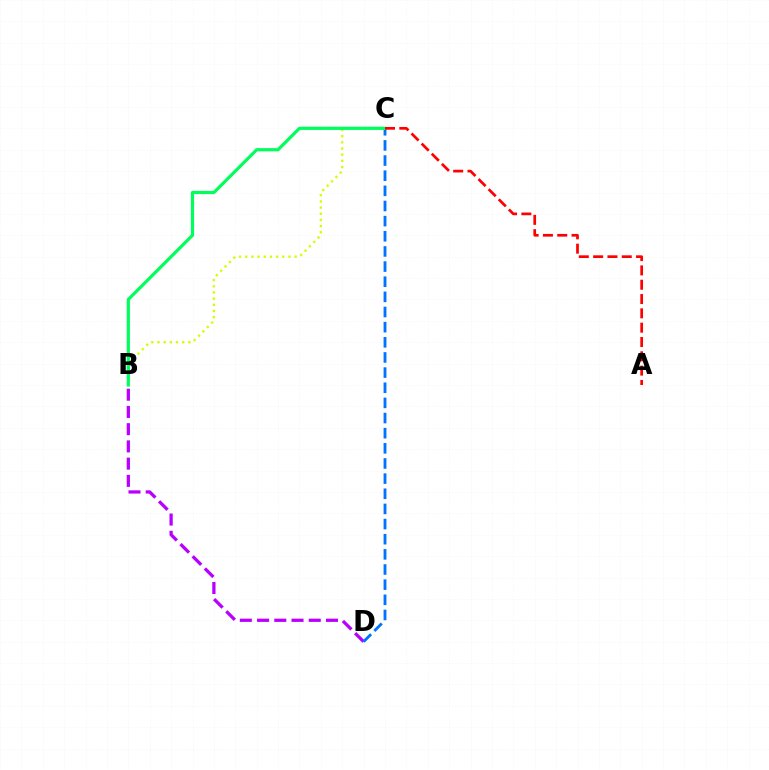{('B', 'D'): [{'color': '#b900ff', 'line_style': 'dashed', 'thickness': 2.34}], ('C', 'D'): [{'color': '#0074ff', 'line_style': 'dashed', 'thickness': 2.06}], ('B', 'C'): [{'color': '#d1ff00', 'line_style': 'dotted', 'thickness': 1.68}, {'color': '#00ff5c', 'line_style': 'solid', 'thickness': 2.31}], ('A', 'C'): [{'color': '#ff0000', 'line_style': 'dashed', 'thickness': 1.95}]}